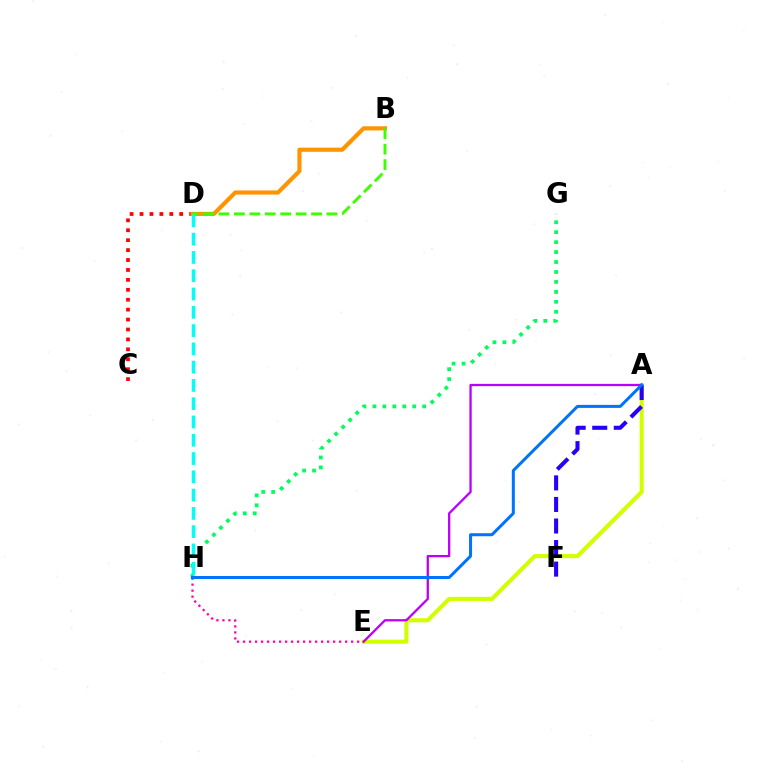{('A', 'E'): [{'color': '#d1ff00', 'line_style': 'solid', 'thickness': 2.95}, {'color': '#b900ff', 'line_style': 'solid', 'thickness': 1.65}], ('E', 'H'): [{'color': '#ff00ac', 'line_style': 'dotted', 'thickness': 1.63}], ('C', 'D'): [{'color': '#ff0000', 'line_style': 'dotted', 'thickness': 2.7}], ('B', 'D'): [{'color': '#ff9400', 'line_style': 'solid', 'thickness': 2.98}, {'color': '#3dff00', 'line_style': 'dashed', 'thickness': 2.1}], ('A', 'F'): [{'color': '#2500ff', 'line_style': 'dashed', 'thickness': 2.93}], ('G', 'H'): [{'color': '#00ff5c', 'line_style': 'dotted', 'thickness': 2.7}], ('A', 'H'): [{'color': '#0074ff', 'line_style': 'solid', 'thickness': 2.17}], ('D', 'H'): [{'color': '#00fff6', 'line_style': 'dashed', 'thickness': 2.48}]}